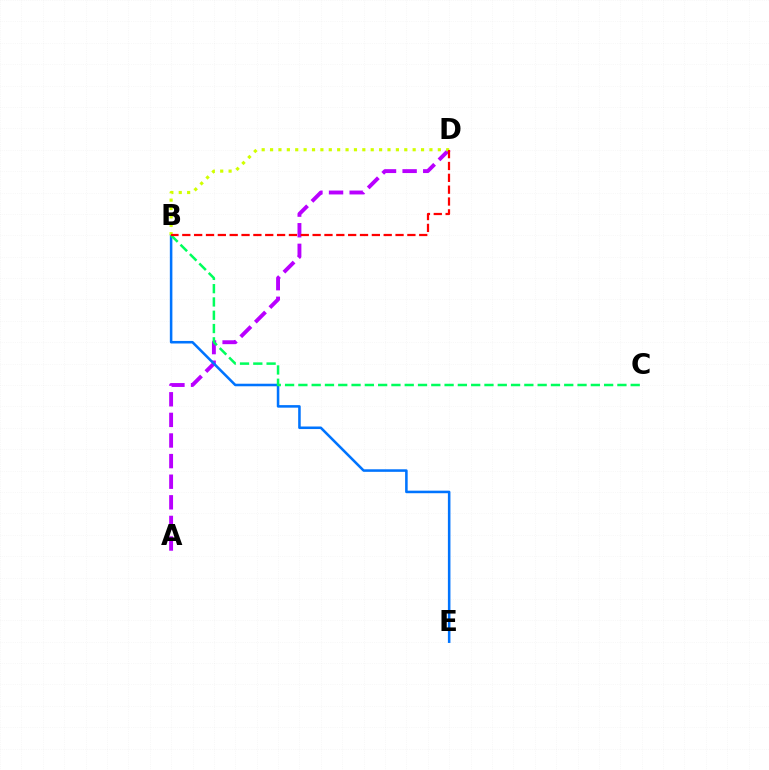{('A', 'D'): [{'color': '#b900ff', 'line_style': 'dashed', 'thickness': 2.8}], ('B', 'E'): [{'color': '#0074ff', 'line_style': 'solid', 'thickness': 1.84}], ('B', 'D'): [{'color': '#d1ff00', 'line_style': 'dotted', 'thickness': 2.28}, {'color': '#ff0000', 'line_style': 'dashed', 'thickness': 1.61}], ('B', 'C'): [{'color': '#00ff5c', 'line_style': 'dashed', 'thickness': 1.81}]}